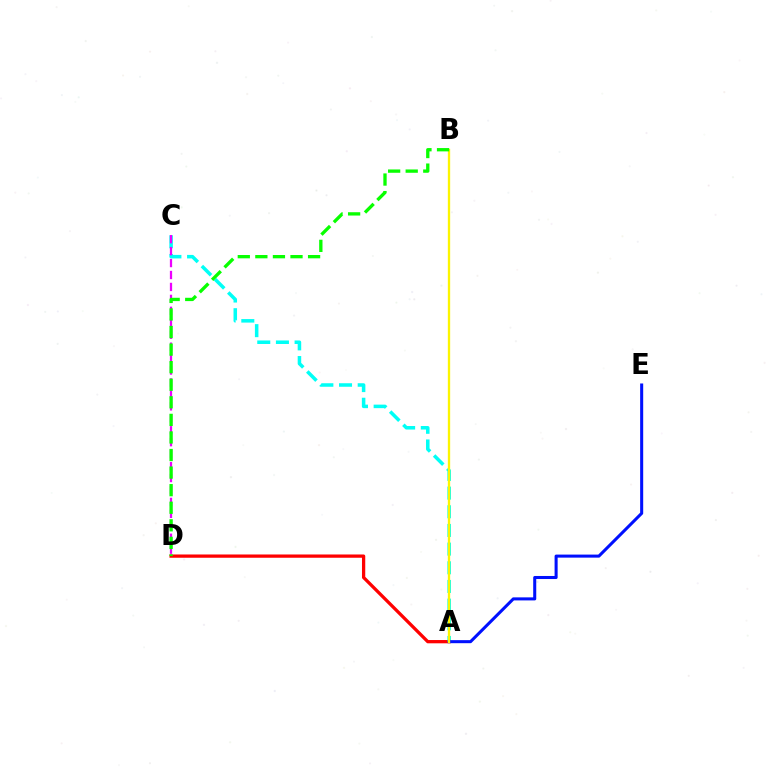{('A', 'D'): [{'color': '#ff0000', 'line_style': 'solid', 'thickness': 2.36}], ('A', 'C'): [{'color': '#00fff6', 'line_style': 'dashed', 'thickness': 2.54}], ('A', 'E'): [{'color': '#0010ff', 'line_style': 'solid', 'thickness': 2.19}], ('A', 'B'): [{'color': '#fcf500', 'line_style': 'solid', 'thickness': 1.67}], ('C', 'D'): [{'color': '#ee00ff', 'line_style': 'dashed', 'thickness': 1.62}], ('B', 'D'): [{'color': '#08ff00', 'line_style': 'dashed', 'thickness': 2.39}]}